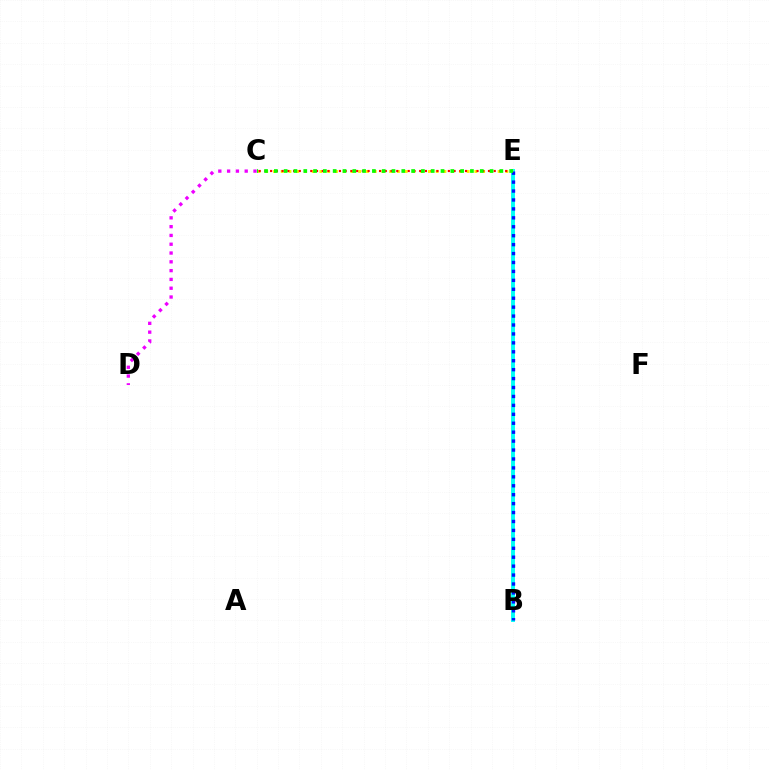{('B', 'E'): [{'color': '#00fff6', 'line_style': 'solid', 'thickness': 2.81}, {'color': '#0010ff', 'line_style': 'dotted', 'thickness': 2.43}], ('C', 'E'): [{'color': '#fcf500', 'line_style': 'dotted', 'thickness': 2.11}, {'color': '#ff0000', 'line_style': 'dotted', 'thickness': 1.56}, {'color': '#08ff00', 'line_style': 'dotted', 'thickness': 2.66}], ('C', 'D'): [{'color': '#ee00ff', 'line_style': 'dotted', 'thickness': 2.39}]}